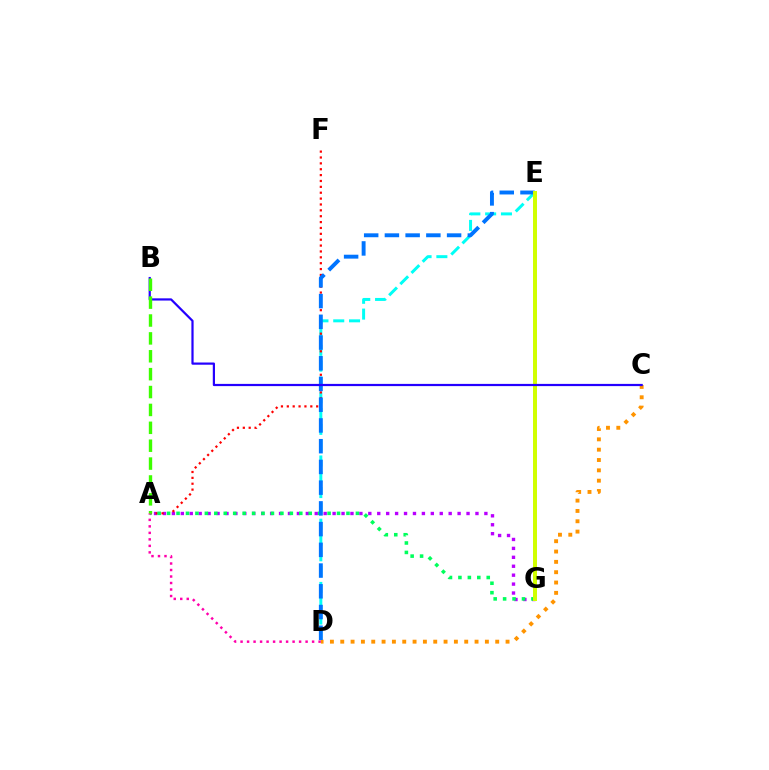{('D', 'E'): [{'color': '#00fff6', 'line_style': 'dashed', 'thickness': 2.15}, {'color': '#0074ff', 'line_style': 'dashed', 'thickness': 2.82}], ('C', 'D'): [{'color': '#ff9400', 'line_style': 'dotted', 'thickness': 2.81}], ('A', 'G'): [{'color': '#b900ff', 'line_style': 'dotted', 'thickness': 2.43}, {'color': '#00ff5c', 'line_style': 'dotted', 'thickness': 2.57}], ('A', 'F'): [{'color': '#ff0000', 'line_style': 'dotted', 'thickness': 1.6}], ('E', 'G'): [{'color': '#d1ff00', 'line_style': 'solid', 'thickness': 2.86}], ('B', 'C'): [{'color': '#2500ff', 'line_style': 'solid', 'thickness': 1.59}], ('A', 'D'): [{'color': '#ff00ac', 'line_style': 'dotted', 'thickness': 1.77}], ('A', 'B'): [{'color': '#3dff00', 'line_style': 'dashed', 'thickness': 2.43}]}